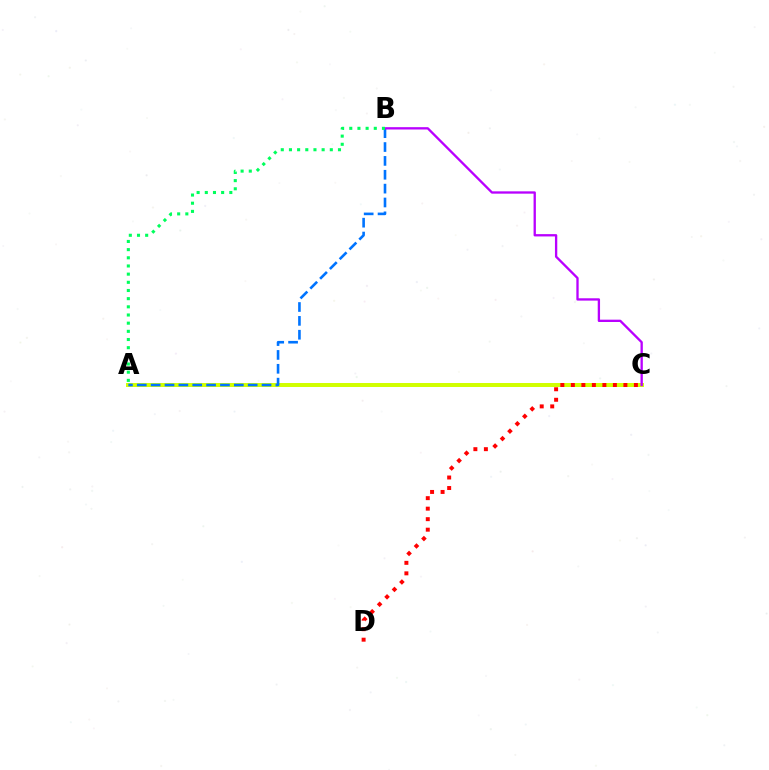{('A', 'C'): [{'color': '#d1ff00', 'line_style': 'solid', 'thickness': 2.86}], ('C', 'D'): [{'color': '#ff0000', 'line_style': 'dotted', 'thickness': 2.85}], ('A', 'B'): [{'color': '#0074ff', 'line_style': 'dashed', 'thickness': 1.88}, {'color': '#00ff5c', 'line_style': 'dotted', 'thickness': 2.22}], ('B', 'C'): [{'color': '#b900ff', 'line_style': 'solid', 'thickness': 1.67}]}